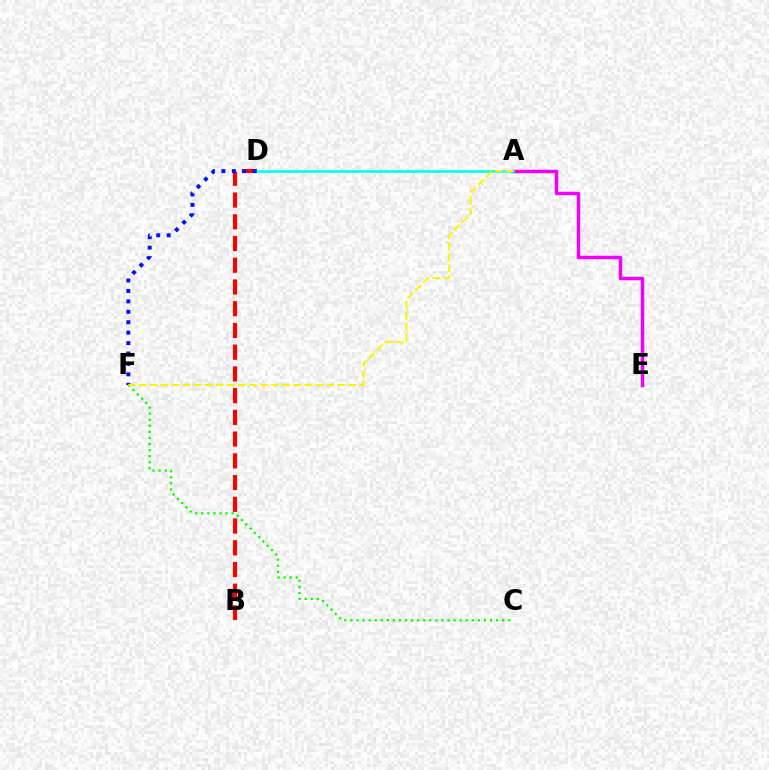{('C', 'F'): [{'color': '#08ff00', 'line_style': 'dotted', 'thickness': 1.65}], ('A', 'E'): [{'color': '#ee00ff', 'line_style': 'solid', 'thickness': 2.5}], ('B', 'D'): [{'color': '#ff0000', 'line_style': 'dashed', 'thickness': 2.95}], ('A', 'D'): [{'color': '#00fff6', 'line_style': 'solid', 'thickness': 1.88}], ('D', 'F'): [{'color': '#0010ff', 'line_style': 'dotted', 'thickness': 2.83}], ('A', 'F'): [{'color': '#fcf500', 'line_style': 'dashed', 'thickness': 1.5}]}